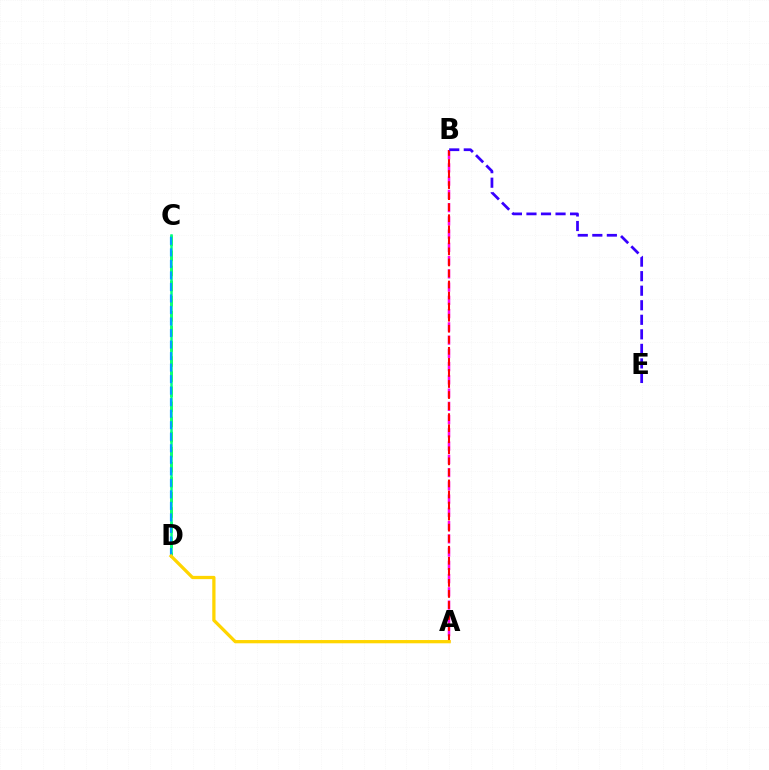{('A', 'B'): [{'color': '#ff00ed', 'line_style': 'dashed', 'thickness': 1.8}, {'color': '#ff0000', 'line_style': 'dashed', 'thickness': 1.5}], ('C', 'D'): [{'color': '#4fff00', 'line_style': 'dashed', 'thickness': 2.05}, {'color': '#00ff86', 'line_style': 'solid', 'thickness': 1.82}, {'color': '#009eff', 'line_style': 'dashed', 'thickness': 1.57}], ('B', 'E'): [{'color': '#3700ff', 'line_style': 'dashed', 'thickness': 1.98}], ('A', 'D'): [{'color': '#ffd500', 'line_style': 'solid', 'thickness': 2.35}]}